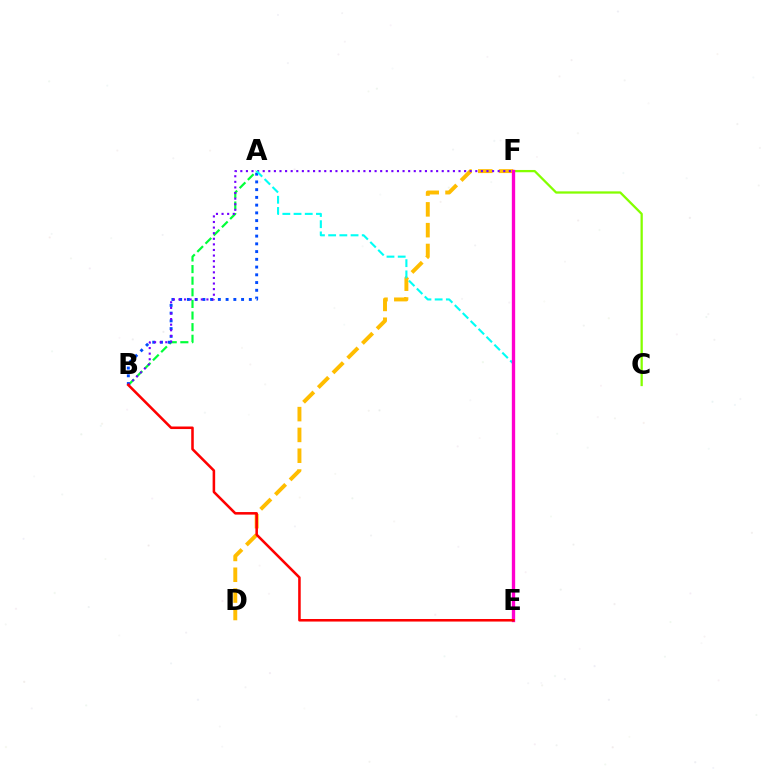{('A', 'B'): [{'color': '#00ff39', 'line_style': 'dashed', 'thickness': 1.58}, {'color': '#004bff', 'line_style': 'dotted', 'thickness': 2.1}], ('D', 'F'): [{'color': '#ffbd00', 'line_style': 'dashed', 'thickness': 2.83}], ('C', 'F'): [{'color': '#84ff00', 'line_style': 'solid', 'thickness': 1.64}], ('B', 'F'): [{'color': '#7200ff', 'line_style': 'dotted', 'thickness': 1.52}], ('A', 'E'): [{'color': '#00fff6', 'line_style': 'dashed', 'thickness': 1.52}], ('E', 'F'): [{'color': '#ff00cf', 'line_style': 'solid', 'thickness': 2.4}], ('B', 'E'): [{'color': '#ff0000', 'line_style': 'solid', 'thickness': 1.84}]}